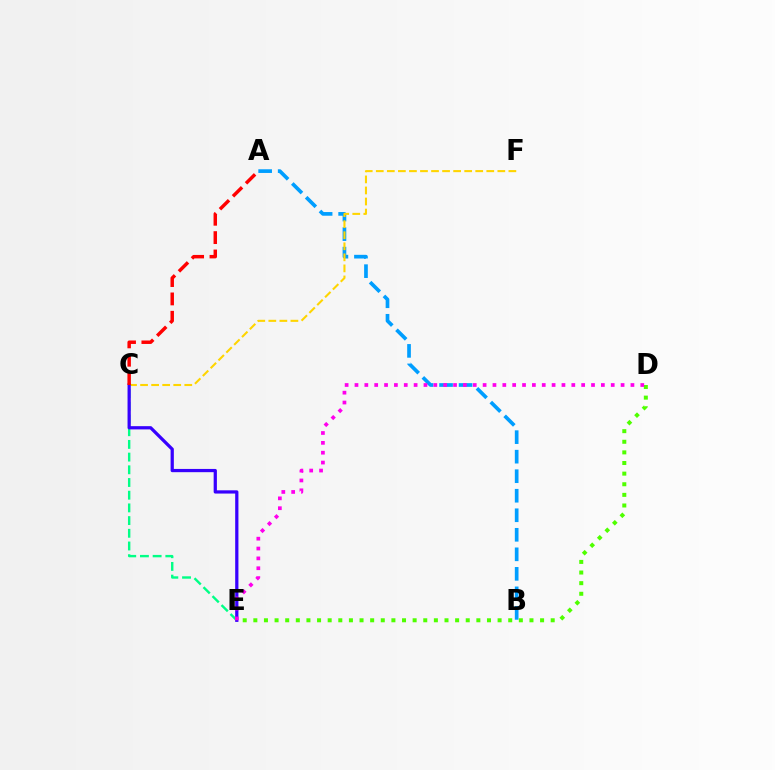{('C', 'E'): [{'color': '#00ff86', 'line_style': 'dashed', 'thickness': 1.72}, {'color': '#3700ff', 'line_style': 'solid', 'thickness': 2.33}], ('A', 'B'): [{'color': '#009eff', 'line_style': 'dashed', 'thickness': 2.65}], ('C', 'F'): [{'color': '#ffd500', 'line_style': 'dashed', 'thickness': 1.5}], ('A', 'C'): [{'color': '#ff0000', 'line_style': 'dashed', 'thickness': 2.49}], ('D', 'E'): [{'color': '#4fff00', 'line_style': 'dotted', 'thickness': 2.89}, {'color': '#ff00ed', 'line_style': 'dotted', 'thickness': 2.68}]}